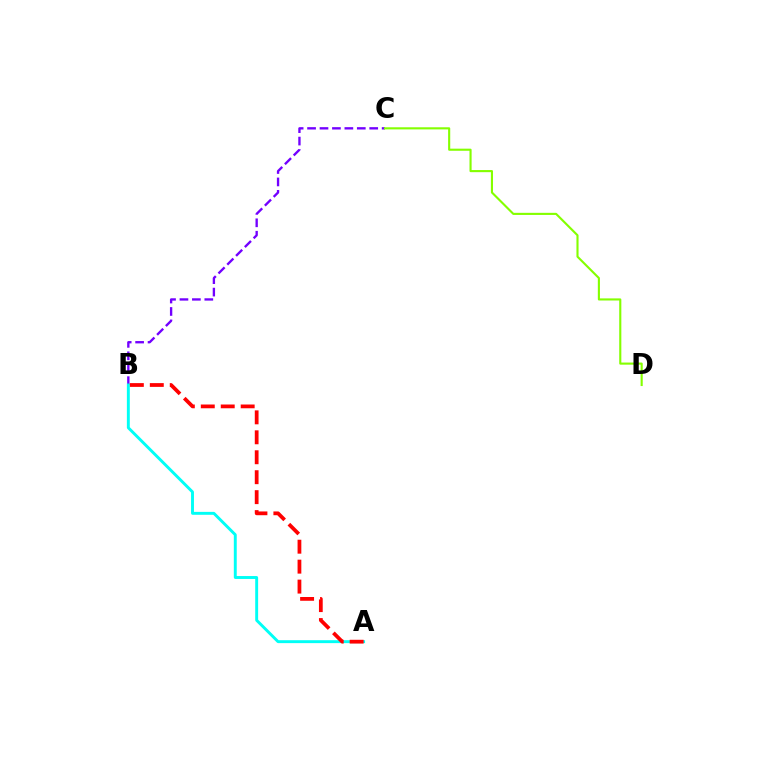{('B', 'C'): [{'color': '#7200ff', 'line_style': 'dashed', 'thickness': 1.69}], ('A', 'B'): [{'color': '#00fff6', 'line_style': 'solid', 'thickness': 2.1}, {'color': '#ff0000', 'line_style': 'dashed', 'thickness': 2.71}], ('C', 'D'): [{'color': '#84ff00', 'line_style': 'solid', 'thickness': 1.53}]}